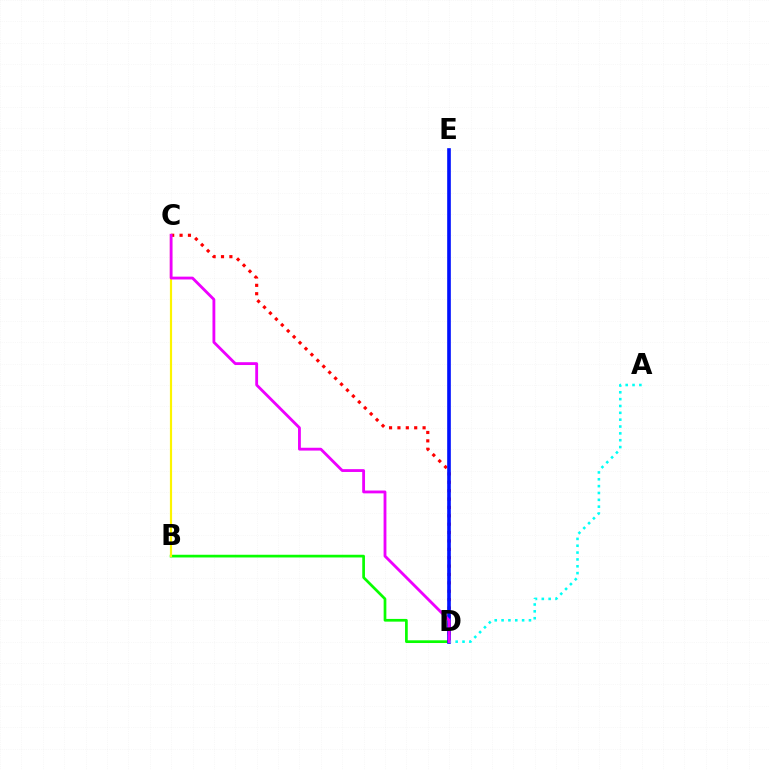{('B', 'D'): [{'color': '#08ff00', 'line_style': 'solid', 'thickness': 1.95}], ('C', 'D'): [{'color': '#ff0000', 'line_style': 'dotted', 'thickness': 2.28}, {'color': '#ee00ff', 'line_style': 'solid', 'thickness': 2.04}], ('D', 'E'): [{'color': '#0010ff', 'line_style': 'solid', 'thickness': 2.62}], ('A', 'D'): [{'color': '#00fff6', 'line_style': 'dotted', 'thickness': 1.86}], ('B', 'C'): [{'color': '#fcf500', 'line_style': 'solid', 'thickness': 1.57}]}